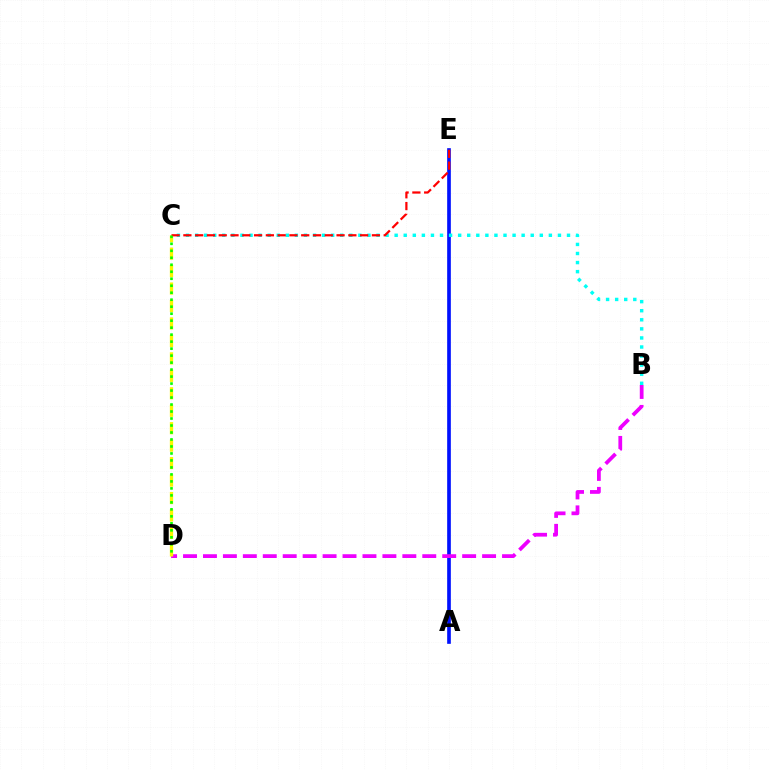{('A', 'E'): [{'color': '#0010ff', 'line_style': 'solid', 'thickness': 2.64}], ('B', 'C'): [{'color': '#00fff6', 'line_style': 'dotted', 'thickness': 2.46}], ('B', 'D'): [{'color': '#ee00ff', 'line_style': 'dashed', 'thickness': 2.71}], ('C', 'D'): [{'color': '#fcf500', 'line_style': 'dashed', 'thickness': 2.37}, {'color': '#08ff00', 'line_style': 'dotted', 'thickness': 1.9}], ('C', 'E'): [{'color': '#ff0000', 'line_style': 'dashed', 'thickness': 1.6}]}